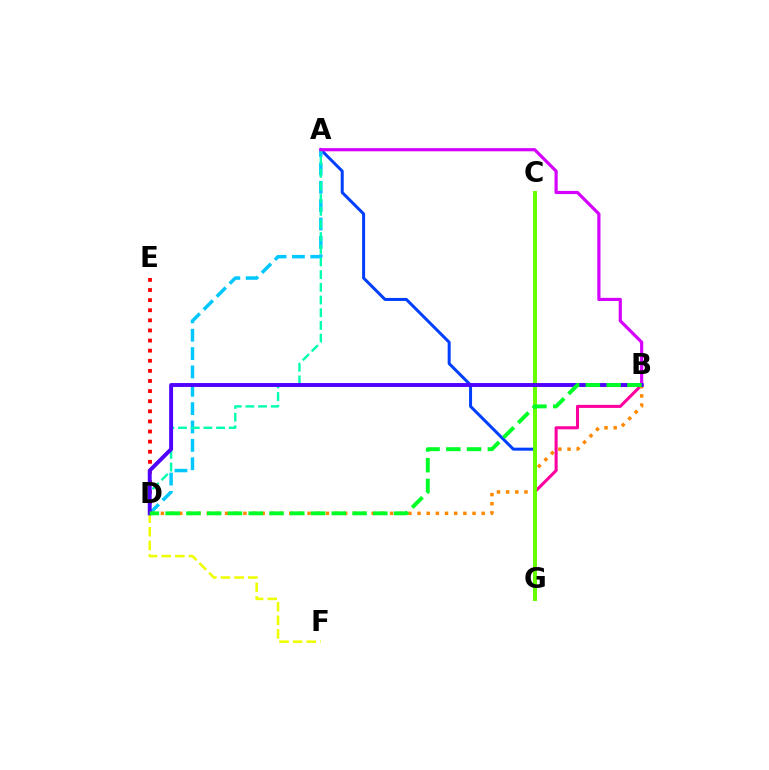{('B', 'G'): [{'color': '#ff00a0', 'line_style': 'solid', 'thickness': 2.2}], ('D', 'E'): [{'color': '#ff0000', 'line_style': 'dotted', 'thickness': 2.75}], ('D', 'F'): [{'color': '#eeff00', 'line_style': 'dashed', 'thickness': 1.85}], ('A', 'G'): [{'color': '#003fff', 'line_style': 'solid', 'thickness': 2.16}], ('A', 'D'): [{'color': '#00c7ff', 'line_style': 'dashed', 'thickness': 2.49}, {'color': '#00ffaf', 'line_style': 'dashed', 'thickness': 1.72}], ('B', 'D'): [{'color': '#ff8800', 'line_style': 'dotted', 'thickness': 2.49}, {'color': '#4f00ff', 'line_style': 'solid', 'thickness': 2.81}, {'color': '#00ff27', 'line_style': 'dashed', 'thickness': 2.82}], ('A', 'B'): [{'color': '#d600ff', 'line_style': 'solid', 'thickness': 2.29}], ('C', 'G'): [{'color': '#66ff00', 'line_style': 'solid', 'thickness': 2.86}]}